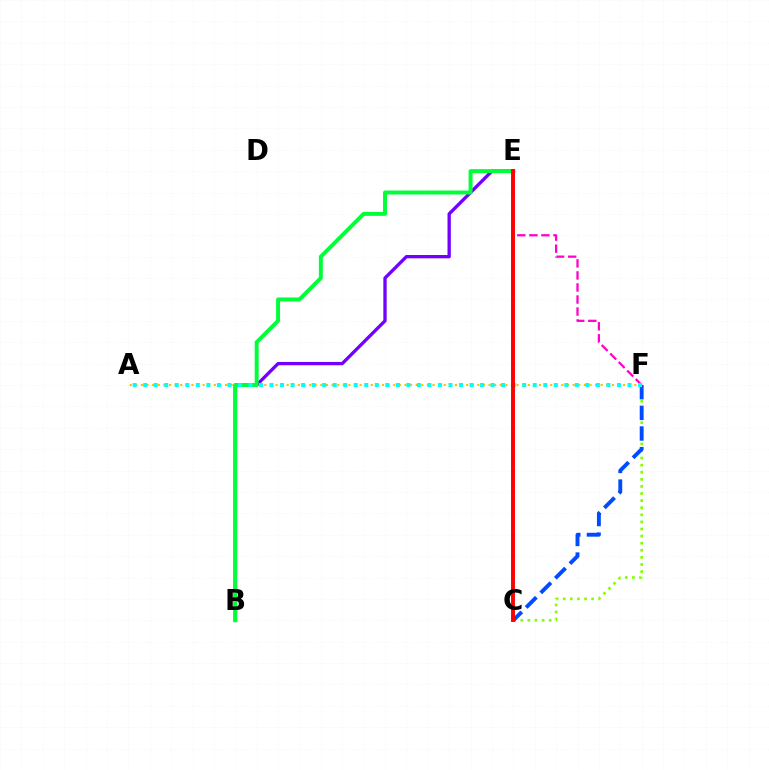{('A', 'F'): [{'color': '#ffbd00', 'line_style': 'dotted', 'thickness': 1.52}, {'color': '#00fff6', 'line_style': 'dotted', 'thickness': 2.86}], ('B', 'E'): [{'color': '#7200ff', 'line_style': 'solid', 'thickness': 2.39}, {'color': '#00ff39', 'line_style': 'solid', 'thickness': 2.85}], ('C', 'F'): [{'color': '#84ff00', 'line_style': 'dotted', 'thickness': 1.93}, {'color': '#004bff', 'line_style': 'dashed', 'thickness': 2.8}], ('E', 'F'): [{'color': '#ff00cf', 'line_style': 'dashed', 'thickness': 1.64}], ('C', 'E'): [{'color': '#ff0000', 'line_style': 'solid', 'thickness': 2.82}]}